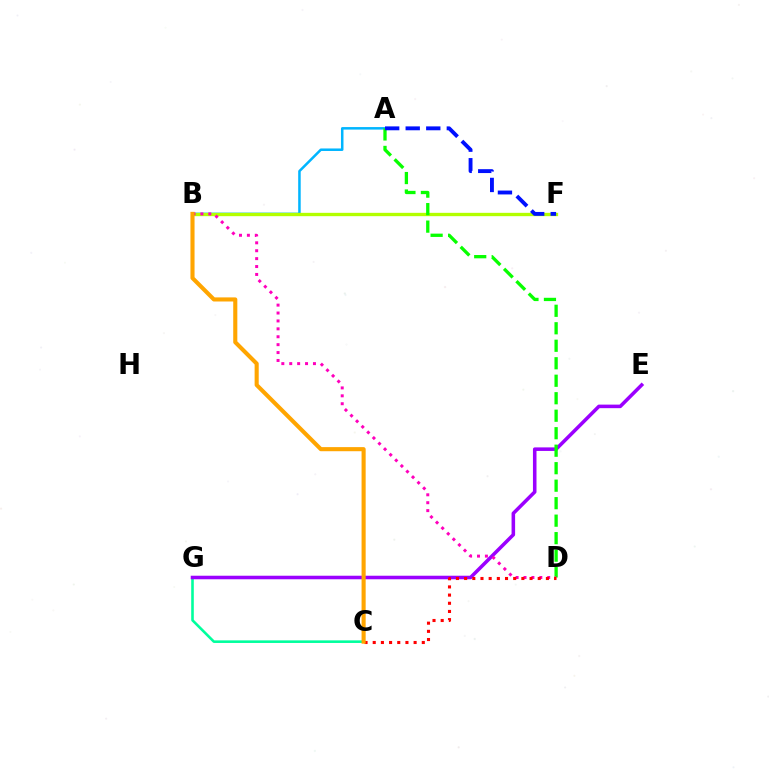{('A', 'B'): [{'color': '#00b5ff', 'line_style': 'solid', 'thickness': 1.81}], ('C', 'G'): [{'color': '#00ff9d', 'line_style': 'solid', 'thickness': 1.87}], ('B', 'F'): [{'color': '#b3ff00', 'line_style': 'solid', 'thickness': 2.4}], ('E', 'G'): [{'color': '#9b00ff', 'line_style': 'solid', 'thickness': 2.56}], ('A', 'D'): [{'color': '#08ff00', 'line_style': 'dashed', 'thickness': 2.38}], ('A', 'F'): [{'color': '#0010ff', 'line_style': 'dashed', 'thickness': 2.79}], ('B', 'D'): [{'color': '#ff00bd', 'line_style': 'dotted', 'thickness': 2.15}], ('C', 'D'): [{'color': '#ff0000', 'line_style': 'dotted', 'thickness': 2.22}], ('B', 'C'): [{'color': '#ffa500', 'line_style': 'solid', 'thickness': 2.95}]}